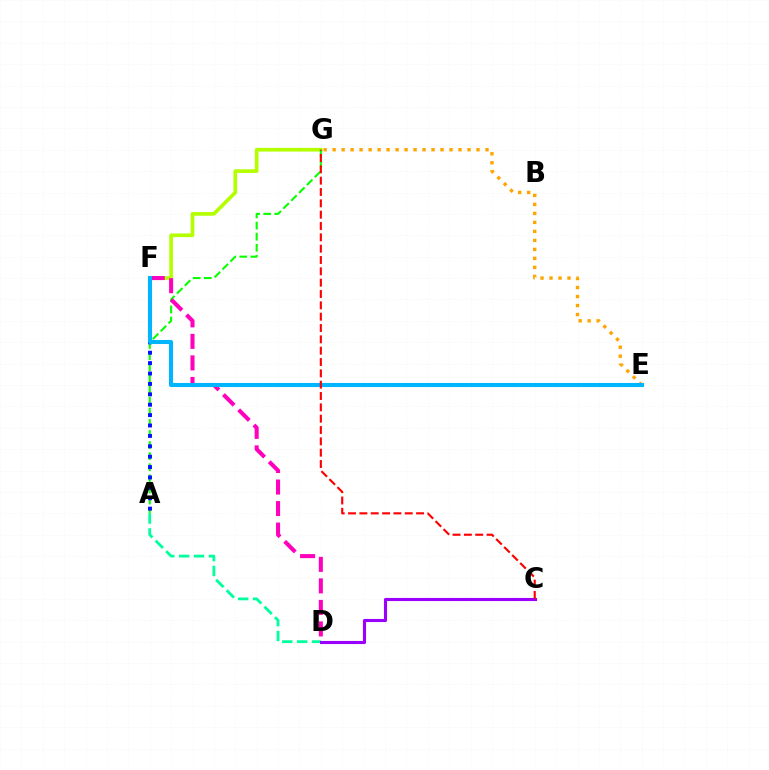{('F', 'G'): [{'color': '#b3ff00', 'line_style': 'solid', 'thickness': 2.64}], ('A', 'D'): [{'color': '#00ff9d', 'line_style': 'dashed', 'thickness': 2.02}], ('C', 'D'): [{'color': '#9b00ff', 'line_style': 'solid', 'thickness': 2.24}], ('A', 'G'): [{'color': '#08ff00', 'line_style': 'dashed', 'thickness': 1.51}], ('E', 'G'): [{'color': '#ffa500', 'line_style': 'dotted', 'thickness': 2.44}], ('D', 'F'): [{'color': '#ff00bd', 'line_style': 'dashed', 'thickness': 2.92}], ('A', 'F'): [{'color': '#0010ff', 'line_style': 'dotted', 'thickness': 2.82}], ('E', 'F'): [{'color': '#00b5ff', 'line_style': 'solid', 'thickness': 2.94}], ('C', 'G'): [{'color': '#ff0000', 'line_style': 'dashed', 'thickness': 1.54}]}